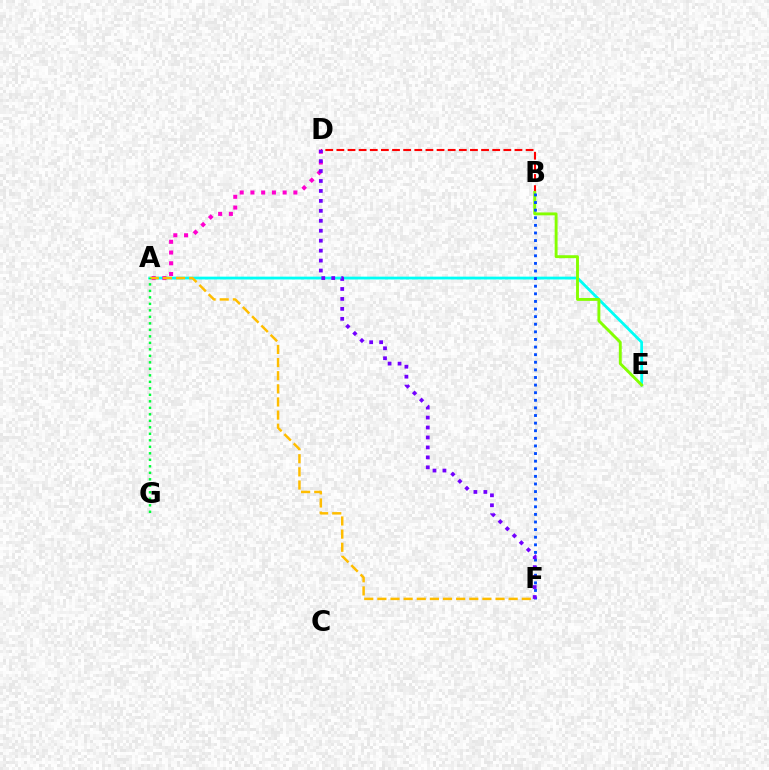{('A', 'E'): [{'color': '#00fff6', 'line_style': 'solid', 'thickness': 2.02}], ('B', 'D'): [{'color': '#ff0000', 'line_style': 'dashed', 'thickness': 1.51}], ('A', 'D'): [{'color': '#ff00cf', 'line_style': 'dotted', 'thickness': 2.92}], ('B', 'E'): [{'color': '#84ff00', 'line_style': 'solid', 'thickness': 2.08}], ('A', 'F'): [{'color': '#ffbd00', 'line_style': 'dashed', 'thickness': 1.78}], ('B', 'F'): [{'color': '#004bff', 'line_style': 'dotted', 'thickness': 2.07}], ('A', 'G'): [{'color': '#00ff39', 'line_style': 'dotted', 'thickness': 1.77}], ('D', 'F'): [{'color': '#7200ff', 'line_style': 'dotted', 'thickness': 2.7}]}